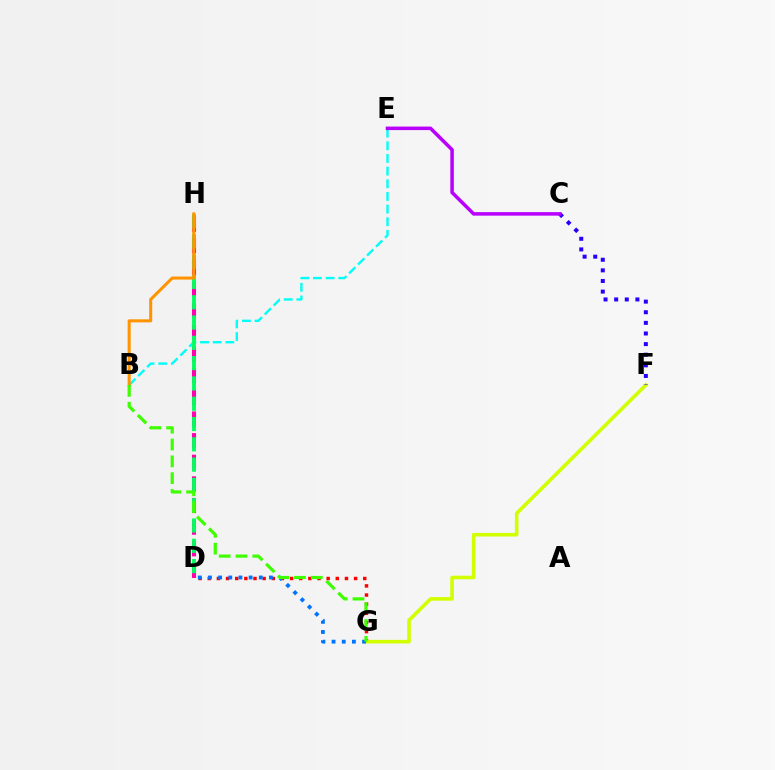{('B', 'E'): [{'color': '#00fff6', 'line_style': 'dashed', 'thickness': 1.72}], ('D', 'G'): [{'color': '#ff0000', 'line_style': 'dotted', 'thickness': 2.49}, {'color': '#0074ff', 'line_style': 'dotted', 'thickness': 2.76}], ('D', 'H'): [{'color': '#ff00ac', 'line_style': 'dashed', 'thickness': 2.94}, {'color': '#00ff5c', 'line_style': 'dashed', 'thickness': 2.76}], ('F', 'G'): [{'color': '#d1ff00', 'line_style': 'solid', 'thickness': 2.59}], ('C', 'F'): [{'color': '#2500ff', 'line_style': 'dotted', 'thickness': 2.88}], ('C', 'E'): [{'color': '#b900ff', 'line_style': 'solid', 'thickness': 2.53}], ('B', 'H'): [{'color': '#ff9400', 'line_style': 'solid', 'thickness': 2.19}], ('B', 'G'): [{'color': '#3dff00', 'line_style': 'dashed', 'thickness': 2.29}]}